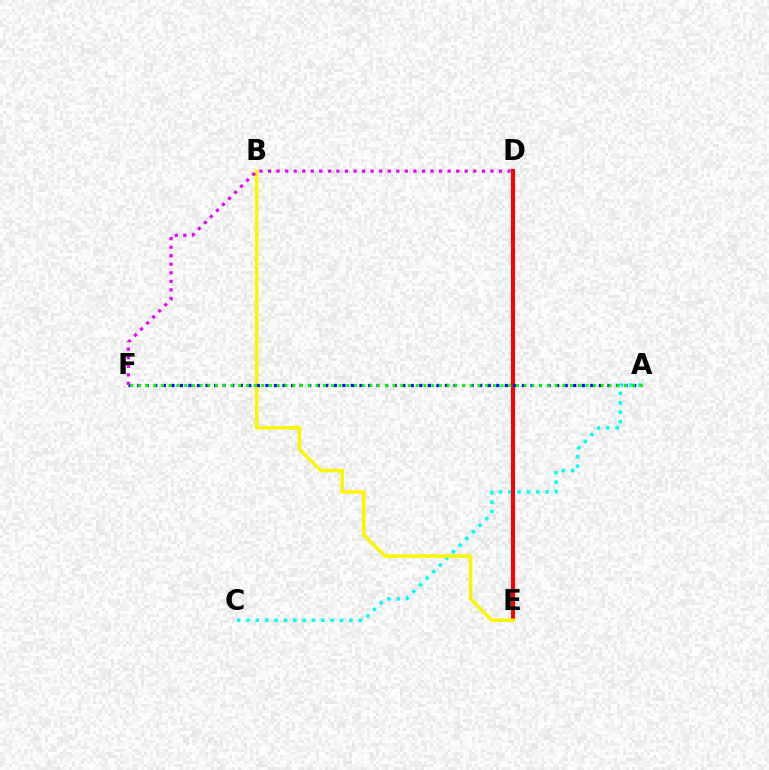{('A', 'C'): [{'color': '#00fff6', 'line_style': 'dotted', 'thickness': 2.54}], ('D', 'E'): [{'color': '#ff0000', 'line_style': 'solid', 'thickness': 2.93}], ('B', 'E'): [{'color': '#fcf500', 'line_style': 'solid', 'thickness': 2.52}], ('A', 'F'): [{'color': '#0010ff', 'line_style': 'dotted', 'thickness': 2.32}, {'color': '#08ff00', 'line_style': 'dotted', 'thickness': 2.1}], ('D', 'F'): [{'color': '#ee00ff', 'line_style': 'dotted', 'thickness': 2.32}]}